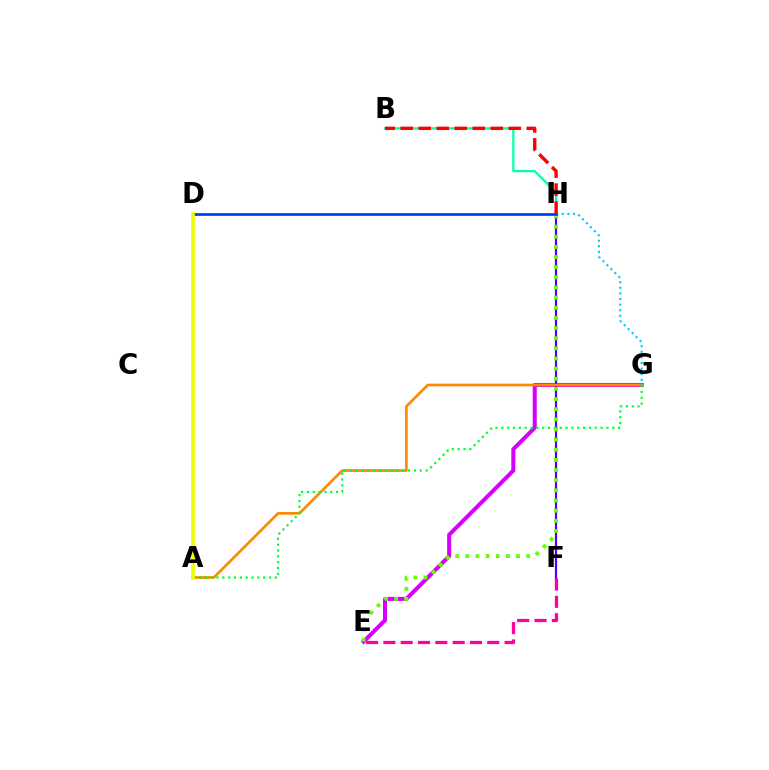{('E', 'G'): [{'color': '#d600ff', 'line_style': 'solid', 'thickness': 2.92}], ('F', 'H'): [{'color': '#4f00ff', 'line_style': 'solid', 'thickness': 1.58}], ('E', 'F'): [{'color': '#ff00a0', 'line_style': 'dashed', 'thickness': 2.35}], ('B', 'H'): [{'color': '#00ffaf', 'line_style': 'solid', 'thickness': 1.63}, {'color': '#ff0000', 'line_style': 'dashed', 'thickness': 2.45}], ('A', 'G'): [{'color': '#ff8800', 'line_style': 'solid', 'thickness': 1.93}, {'color': '#00ff27', 'line_style': 'dotted', 'thickness': 1.59}], ('G', 'H'): [{'color': '#00c7ff', 'line_style': 'dotted', 'thickness': 1.52}], ('E', 'H'): [{'color': '#66ff00', 'line_style': 'dotted', 'thickness': 2.76}], ('D', 'H'): [{'color': '#003fff', 'line_style': 'solid', 'thickness': 1.99}], ('A', 'D'): [{'color': '#eeff00', 'line_style': 'solid', 'thickness': 2.64}]}